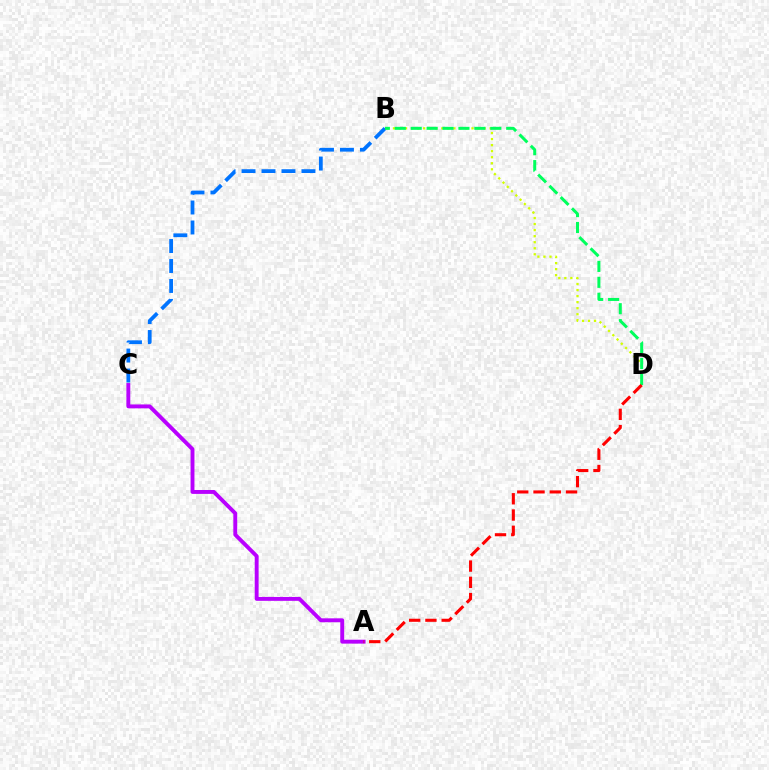{('B', 'C'): [{'color': '#0074ff', 'line_style': 'dashed', 'thickness': 2.71}], ('B', 'D'): [{'color': '#d1ff00', 'line_style': 'dotted', 'thickness': 1.64}, {'color': '#00ff5c', 'line_style': 'dashed', 'thickness': 2.16}], ('A', 'C'): [{'color': '#b900ff', 'line_style': 'solid', 'thickness': 2.81}], ('A', 'D'): [{'color': '#ff0000', 'line_style': 'dashed', 'thickness': 2.21}]}